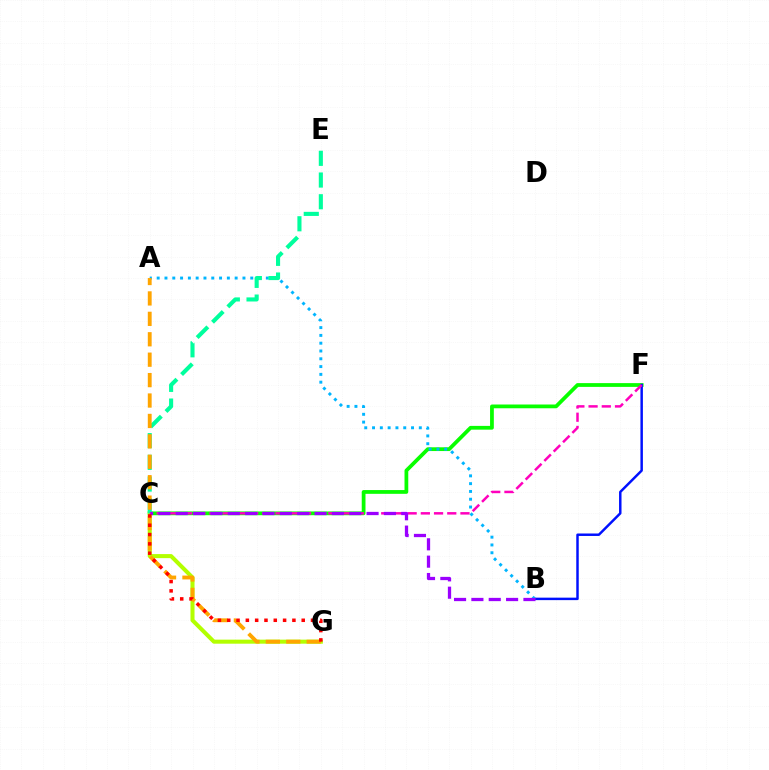{('C', 'F'): [{'color': '#08ff00', 'line_style': 'solid', 'thickness': 2.71}, {'color': '#ff00bd', 'line_style': 'dashed', 'thickness': 1.79}], ('B', 'F'): [{'color': '#0010ff', 'line_style': 'solid', 'thickness': 1.78}], ('A', 'B'): [{'color': '#00b5ff', 'line_style': 'dotted', 'thickness': 2.12}], ('C', 'G'): [{'color': '#b3ff00', 'line_style': 'solid', 'thickness': 2.91}, {'color': '#ff0000', 'line_style': 'dotted', 'thickness': 2.53}], ('C', 'E'): [{'color': '#00ff9d', 'line_style': 'dashed', 'thickness': 2.95}], ('A', 'G'): [{'color': '#ffa500', 'line_style': 'dashed', 'thickness': 2.77}], ('B', 'C'): [{'color': '#9b00ff', 'line_style': 'dashed', 'thickness': 2.36}]}